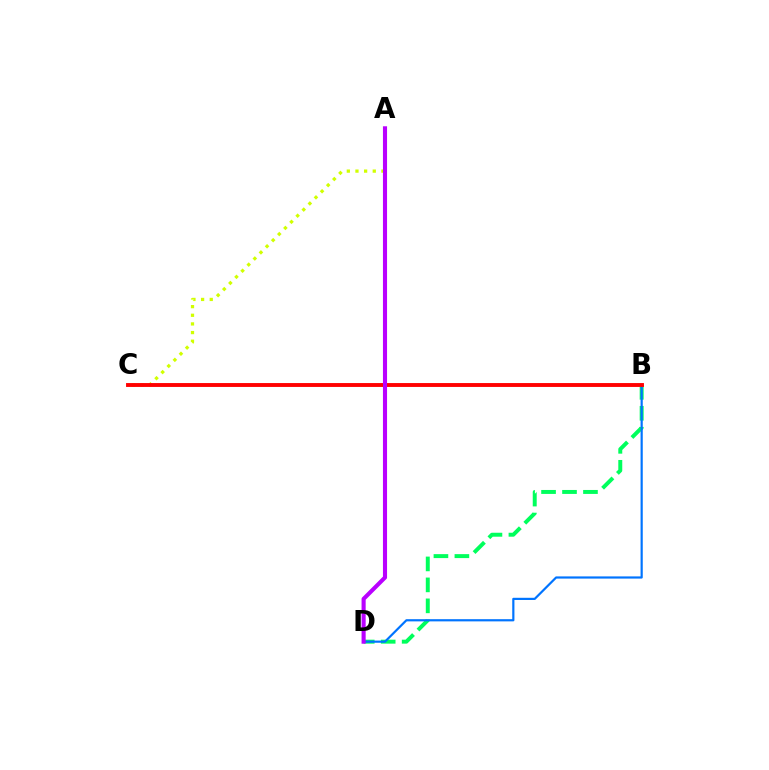{('B', 'D'): [{'color': '#00ff5c', 'line_style': 'dashed', 'thickness': 2.85}, {'color': '#0074ff', 'line_style': 'solid', 'thickness': 1.58}], ('A', 'C'): [{'color': '#d1ff00', 'line_style': 'dotted', 'thickness': 2.35}], ('B', 'C'): [{'color': '#ff0000', 'line_style': 'solid', 'thickness': 2.79}], ('A', 'D'): [{'color': '#b900ff', 'line_style': 'solid', 'thickness': 2.95}]}